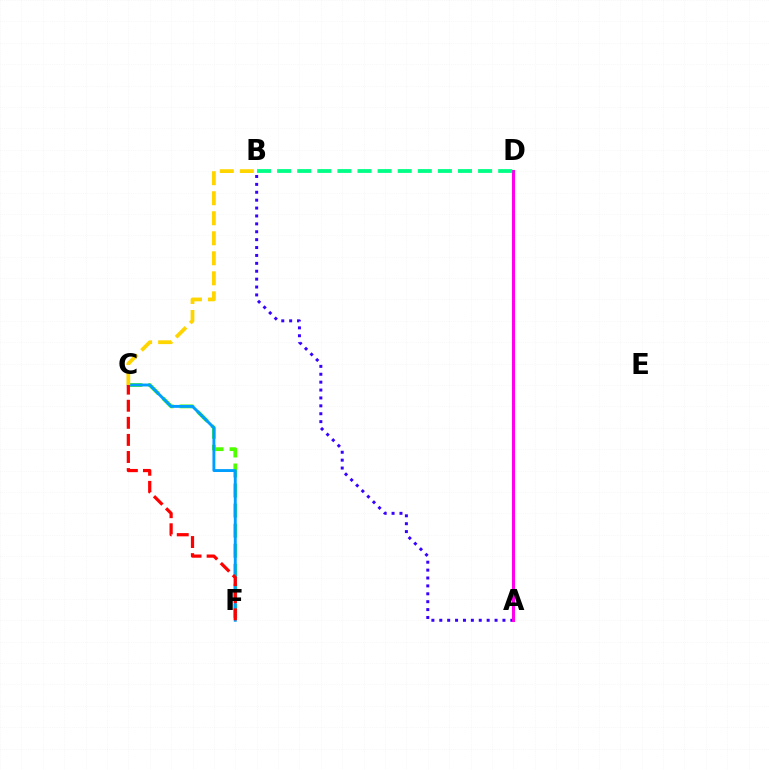{('A', 'B'): [{'color': '#3700ff', 'line_style': 'dotted', 'thickness': 2.15}], ('C', 'F'): [{'color': '#4fff00', 'line_style': 'dashed', 'thickness': 2.72}, {'color': '#009eff', 'line_style': 'solid', 'thickness': 2.09}, {'color': '#ff0000', 'line_style': 'dashed', 'thickness': 2.32}], ('B', 'C'): [{'color': '#ffd500', 'line_style': 'dashed', 'thickness': 2.72}], ('A', 'D'): [{'color': '#ff00ed', 'line_style': 'solid', 'thickness': 2.23}], ('B', 'D'): [{'color': '#00ff86', 'line_style': 'dashed', 'thickness': 2.73}]}